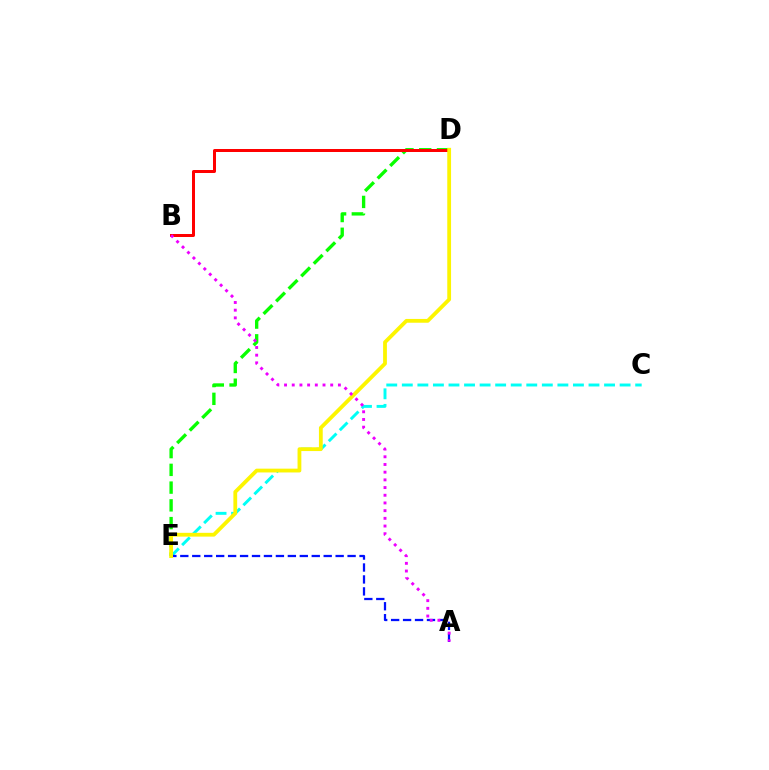{('C', 'E'): [{'color': '#00fff6', 'line_style': 'dashed', 'thickness': 2.11}], ('D', 'E'): [{'color': '#08ff00', 'line_style': 'dashed', 'thickness': 2.41}, {'color': '#fcf500', 'line_style': 'solid', 'thickness': 2.73}], ('A', 'E'): [{'color': '#0010ff', 'line_style': 'dashed', 'thickness': 1.62}], ('B', 'D'): [{'color': '#ff0000', 'line_style': 'solid', 'thickness': 2.16}], ('A', 'B'): [{'color': '#ee00ff', 'line_style': 'dotted', 'thickness': 2.09}]}